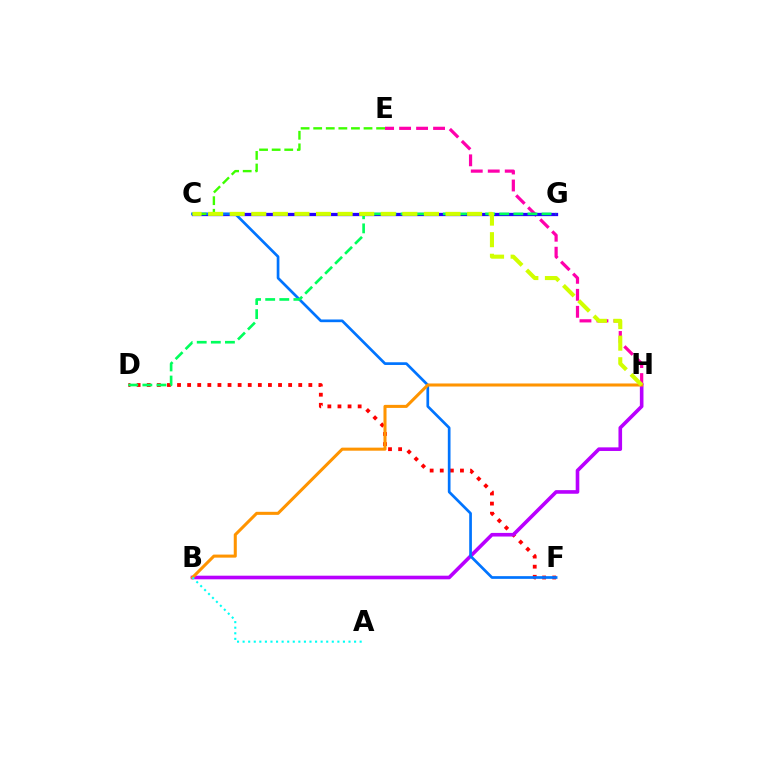{('D', 'F'): [{'color': '#ff0000', 'line_style': 'dotted', 'thickness': 2.74}], ('E', 'H'): [{'color': '#ff00ac', 'line_style': 'dashed', 'thickness': 2.31}], ('C', 'G'): [{'color': '#2500ff', 'line_style': 'solid', 'thickness': 2.36}], ('B', 'H'): [{'color': '#b900ff', 'line_style': 'solid', 'thickness': 2.6}, {'color': '#ff9400', 'line_style': 'solid', 'thickness': 2.2}], ('C', 'F'): [{'color': '#0074ff', 'line_style': 'solid', 'thickness': 1.94}], ('D', 'G'): [{'color': '#00ff5c', 'line_style': 'dashed', 'thickness': 1.92}], ('C', 'E'): [{'color': '#3dff00', 'line_style': 'dashed', 'thickness': 1.71}], ('A', 'B'): [{'color': '#00fff6', 'line_style': 'dotted', 'thickness': 1.51}], ('C', 'H'): [{'color': '#d1ff00', 'line_style': 'dashed', 'thickness': 2.93}]}